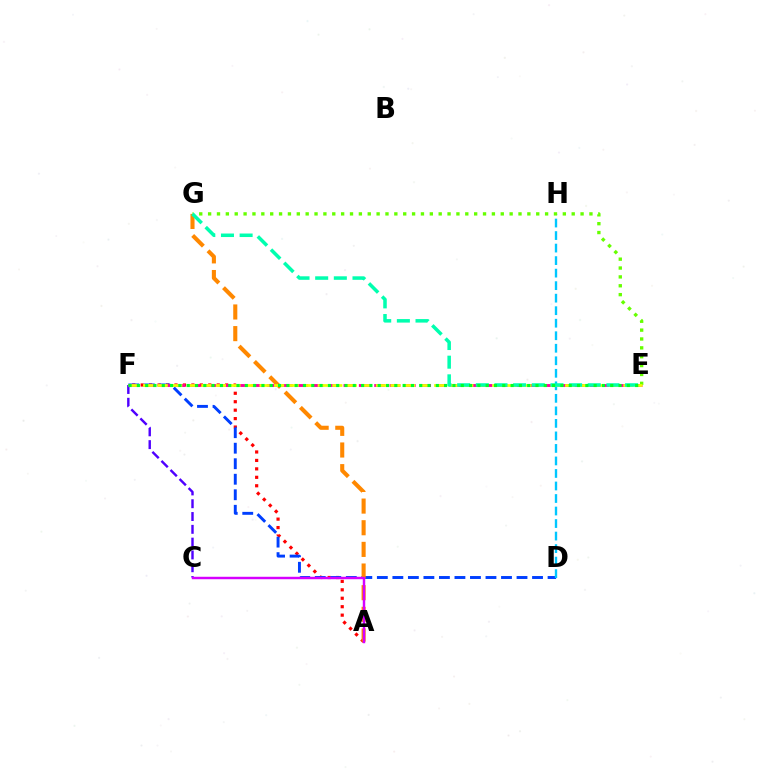{('A', 'F'): [{'color': '#ff0000', 'line_style': 'dotted', 'thickness': 2.29}], ('D', 'F'): [{'color': '#003fff', 'line_style': 'dashed', 'thickness': 2.11}], ('E', 'F'): [{'color': '#ff00a0', 'line_style': 'dashed', 'thickness': 2.09}, {'color': '#eeff00', 'line_style': 'dashed', 'thickness': 1.98}, {'color': '#00ff27', 'line_style': 'dotted', 'thickness': 2.26}], ('D', 'H'): [{'color': '#00c7ff', 'line_style': 'dashed', 'thickness': 1.7}], ('E', 'G'): [{'color': '#66ff00', 'line_style': 'dotted', 'thickness': 2.41}, {'color': '#00ffaf', 'line_style': 'dashed', 'thickness': 2.53}], ('A', 'G'): [{'color': '#ff8800', 'line_style': 'dashed', 'thickness': 2.94}], ('C', 'F'): [{'color': '#4f00ff', 'line_style': 'dashed', 'thickness': 1.74}], ('A', 'C'): [{'color': '#d600ff', 'line_style': 'solid', 'thickness': 1.76}]}